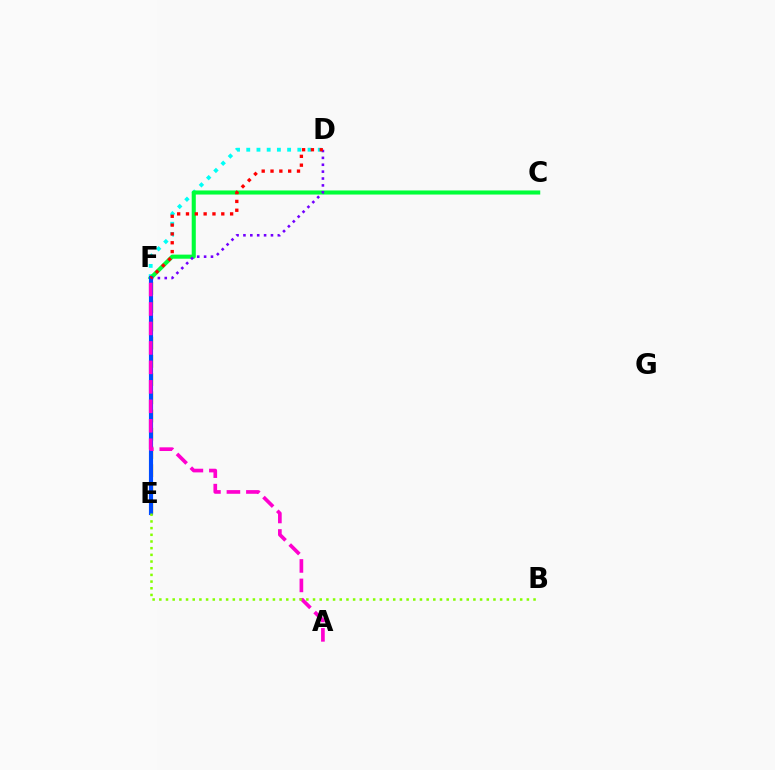{('E', 'F'): [{'color': '#ffbd00', 'line_style': 'dashed', 'thickness': 2.48}, {'color': '#004bff', 'line_style': 'solid', 'thickness': 2.98}], ('D', 'F'): [{'color': '#00fff6', 'line_style': 'dotted', 'thickness': 2.78}, {'color': '#7200ff', 'line_style': 'dotted', 'thickness': 1.87}, {'color': '#ff0000', 'line_style': 'dotted', 'thickness': 2.4}], ('C', 'F'): [{'color': '#00ff39', 'line_style': 'solid', 'thickness': 2.94}], ('A', 'F'): [{'color': '#ff00cf', 'line_style': 'dashed', 'thickness': 2.65}], ('B', 'E'): [{'color': '#84ff00', 'line_style': 'dotted', 'thickness': 1.82}]}